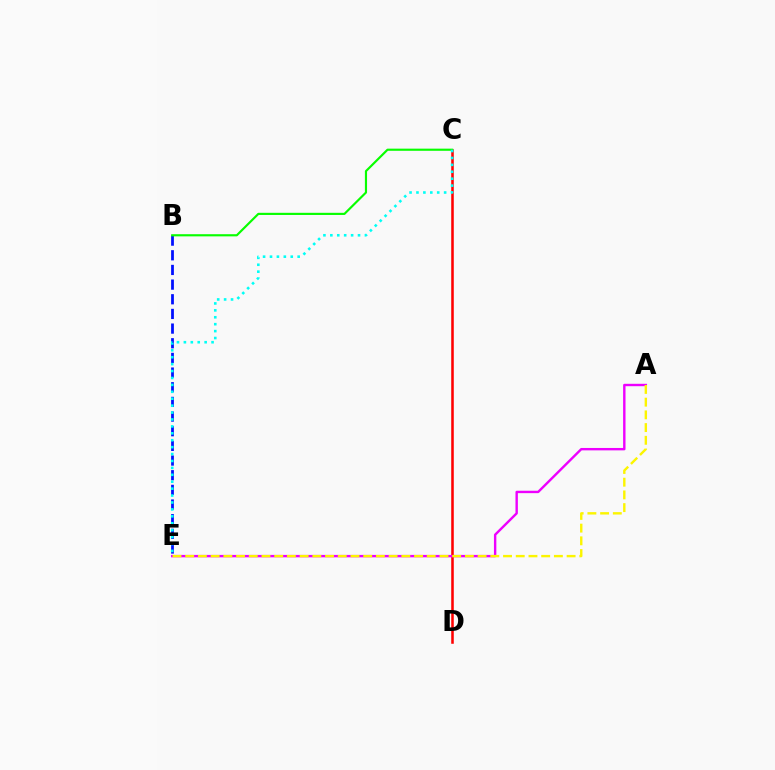{('C', 'D'): [{'color': '#ff0000', 'line_style': 'solid', 'thickness': 1.83}], ('B', 'E'): [{'color': '#0010ff', 'line_style': 'dashed', 'thickness': 1.99}], ('B', 'C'): [{'color': '#08ff00', 'line_style': 'solid', 'thickness': 1.55}], ('A', 'E'): [{'color': '#ee00ff', 'line_style': 'solid', 'thickness': 1.73}, {'color': '#fcf500', 'line_style': 'dashed', 'thickness': 1.73}], ('C', 'E'): [{'color': '#00fff6', 'line_style': 'dotted', 'thickness': 1.88}]}